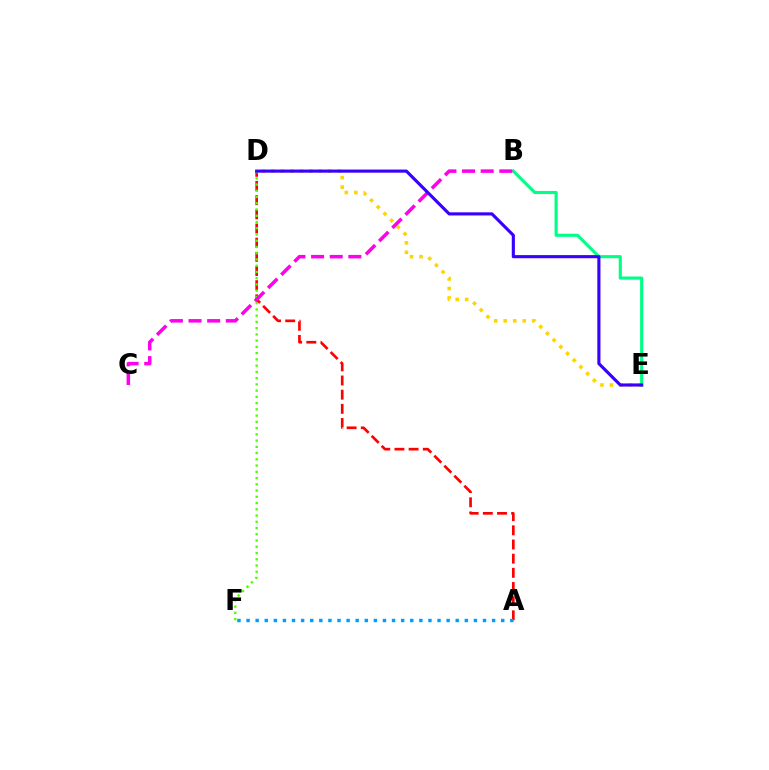{('A', 'D'): [{'color': '#ff0000', 'line_style': 'dashed', 'thickness': 1.92}], ('D', 'E'): [{'color': '#ffd500', 'line_style': 'dotted', 'thickness': 2.58}, {'color': '#3700ff', 'line_style': 'solid', 'thickness': 2.25}], ('D', 'F'): [{'color': '#4fff00', 'line_style': 'dotted', 'thickness': 1.7}], ('B', 'E'): [{'color': '#00ff86', 'line_style': 'solid', 'thickness': 2.25}], ('A', 'F'): [{'color': '#009eff', 'line_style': 'dotted', 'thickness': 2.47}], ('B', 'C'): [{'color': '#ff00ed', 'line_style': 'dashed', 'thickness': 2.53}]}